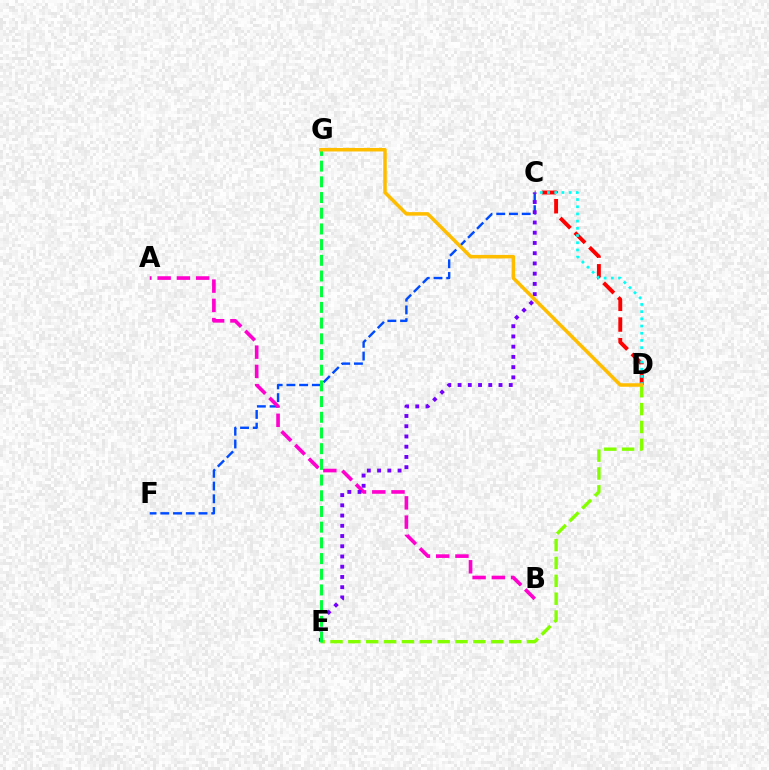{('C', 'F'): [{'color': '#004bff', 'line_style': 'dashed', 'thickness': 1.73}], ('C', 'D'): [{'color': '#ff0000', 'line_style': 'dashed', 'thickness': 2.81}, {'color': '#00fff6', 'line_style': 'dotted', 'thickness': 1.96}], ('A', 'B'): [{'color': '#ff00cf', 'line_style': 'dashed', 'thickness': 2.62}], ('D', 'E'): [{'color': '#84ff00', 'line_style': 'dashed', 'thickness': 2.43}], ('C', 'E'): [{'color': '#7200ff', 'line_style': 'dotted', 'thickness': 2.78}], ('E', 'G'): [{'color': '#00ff39', 'line_style': 'dashed', 'thickness': 2.13}], ('D', 'G'): [{'color': '#ffbd00', 'line_style': 'solid', 'thickness': 2.53}]}